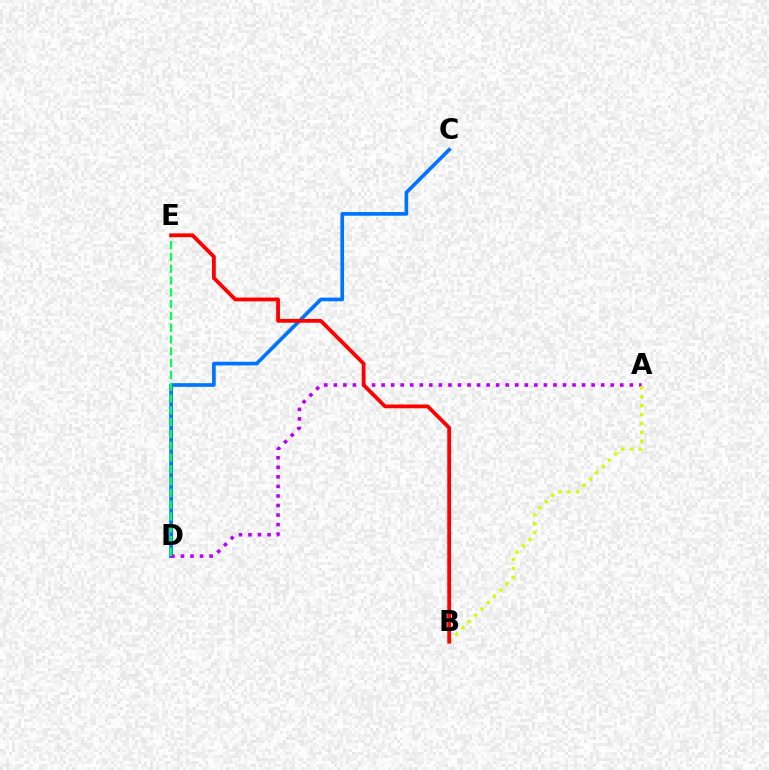{('C', 'D'): [{'color': '#0074ff', 'line_style': 'solid', 'thickness': 2.64}], ('A', 'D'): [{'color': '#b900ff', 'line_style': 'dotted', 'thickness': 2.59}], ('D', 'E'): [{'color': '#00ff5c', 'line_style': 'dashed', 'thickness': 1.6}], ('A', 'B'): [{'color': '#d1ff00', 'line_style': 'dotted', 'thickness': 2.42}], ('B', 'E'): [{'color': '#ff0000', 'line_style': 'solid', 'thickness': 2.73}]}